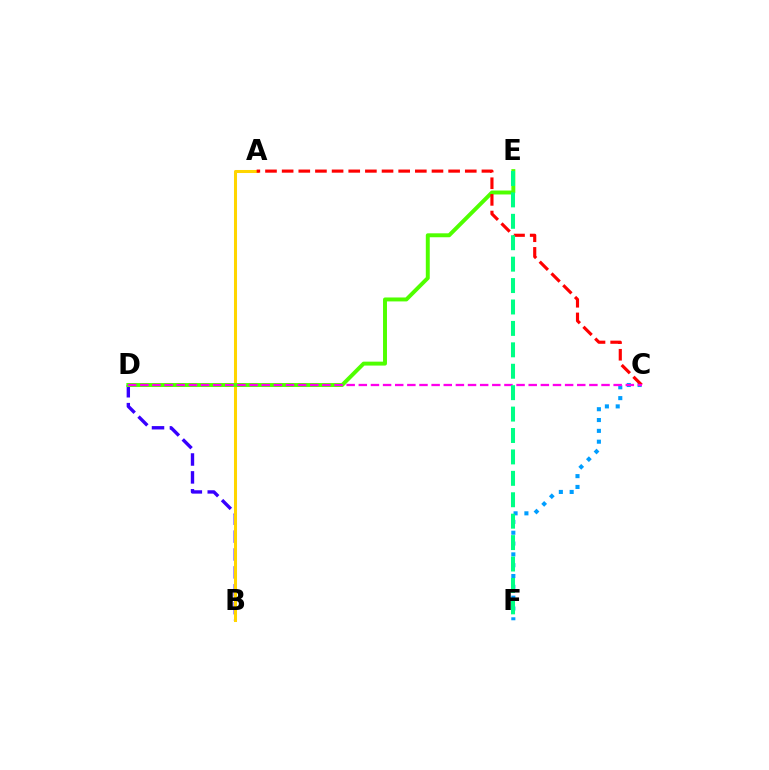{('B', 'D'): [{'color': '#3700ff', 'line_style': 'dashed', 'thickness': 2.43}], ('A', 'B'): [{'color': '#ffd500', 'line_style': 'solid', 'thickness': 2.19}], ('C', 'F'): [{'color': '#009eff', 'line_style': 'dotted', 'thickness': 2.94}], ('D', 'E'): [{'color': '#4fff00', 'line_style': 'solid', 'thickness': 2.83}], ('A', 'C'): [{'color': '#ff0000', 'line_style': 'dashed', 'thickness': 2.26}], ('C', 'D'): [{'color': '#ff00ed', 'line_style': 'dashed', 'thickness': 1.65}], ('E', 'F'): [{'color': '#00ff86', 'line_style': 'dashed', 'thickness': 2.91}]}